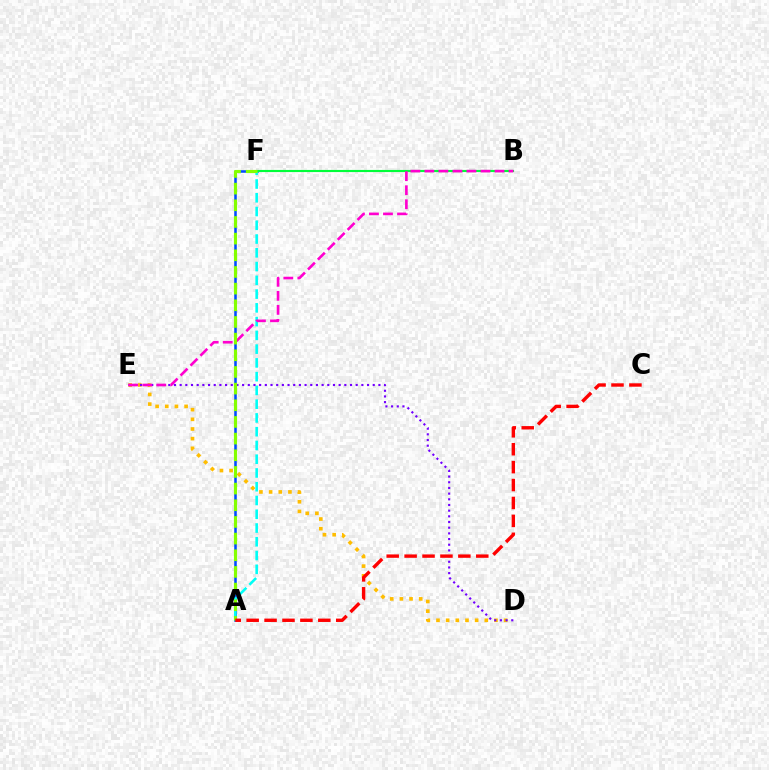{('D', 'E'): [{'color': '#ffbd00', 'line_style': 'dotted', 'thickness': 2.63}, {'color': '#7200ff', 'line_style': 'dotted', 'thickness': 1.54}], ('A', 'F'): [{'color': '#004bff', 'line_style': 'solid', 'thickness': 1.83}, {'color': '#00fff6', 'line_style': 'dashed', 'thickness': 1.87}, {'color': '#84ff00', 'line_style': 'dashed', 'thickness': 2.26}], ('B', 'F'): [{'color': '#00ff39', 'line_style': 'solid', 'thickness': 1.54}], ('B', 'E'): [{'color': '#ff00cf', 'line_style': 'dashed', 'thickness': 1.91}], ('A', 'C'): [{'color': '#ff0000', 'line_style': 'dashed', 'thickness': 2.43}]}